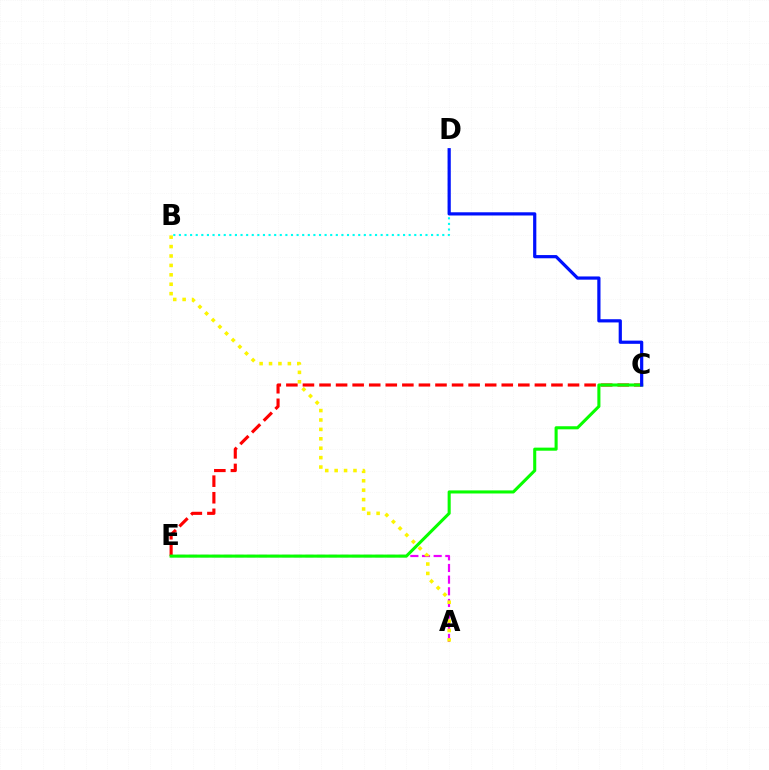{('B', 'D'): [{'color': '#00fff6', 'line_style': 'dotted', 'thickness': 1.52}], ('A', 'E'): [{'color': '#ee00ff', 'line_style': 'dashed', 'thickness': 1.58}], ('C', 'E'): [{'color': '#ff0000', 'line_style': 'dashed', 'thickness': 2.25}, {'color': '#08ff00', 'line_style': 'solid', 'thickness': 2.21}], ('A', 'B'): [{'color': '#fcf500', 'line_style': 'dotted', 'thickness': 2.56}], ('C', 'D'): [{'color': '#0010ff', 'line_style': 'solid', 'thickness': 2.31}]}